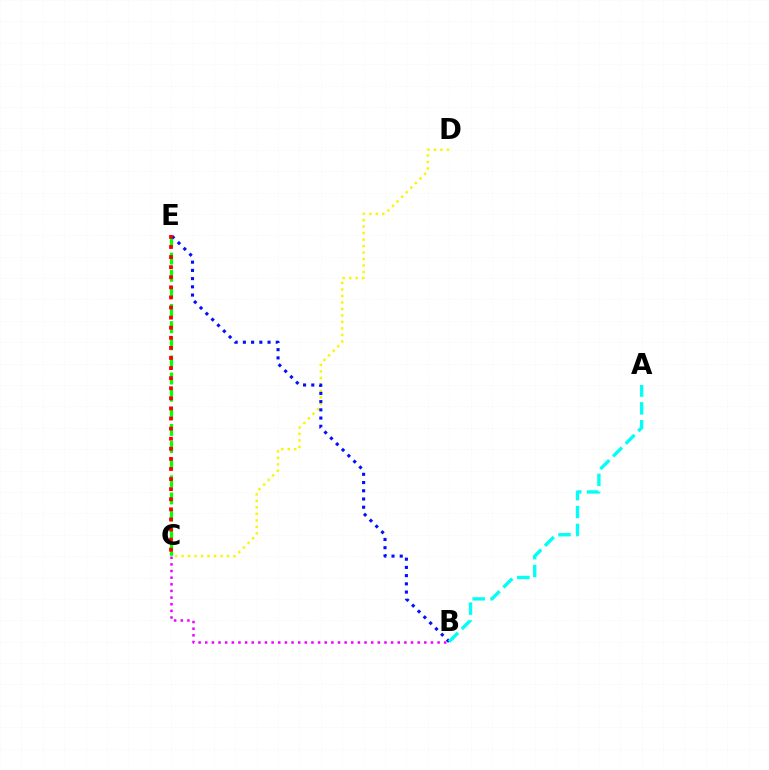{('B', 'C'): [{'color': '#ee00ff', 'line_style': 'dotted', 'thickness': 1.8}], ('C', 'D'): [{'color': '#fcf500', 'line_style': 'dotted', 'thickness': 1.76}], ('C', 'E'): [{'color': '#08ff00', 'line_style': 'dashed', 'thickness': 2.33}, {'color': '#ff0000', 'line_style': 'dotted', 'thickness': 2.74}], ('B', 'E'): [{'color': '#0010ff', 'line_style': 'dotted', 'thickness': 2.23}], ('A', 'B'): [{'color': '#00fff6', 'line_style': 'dashed', 'thickness': 2.42}]}